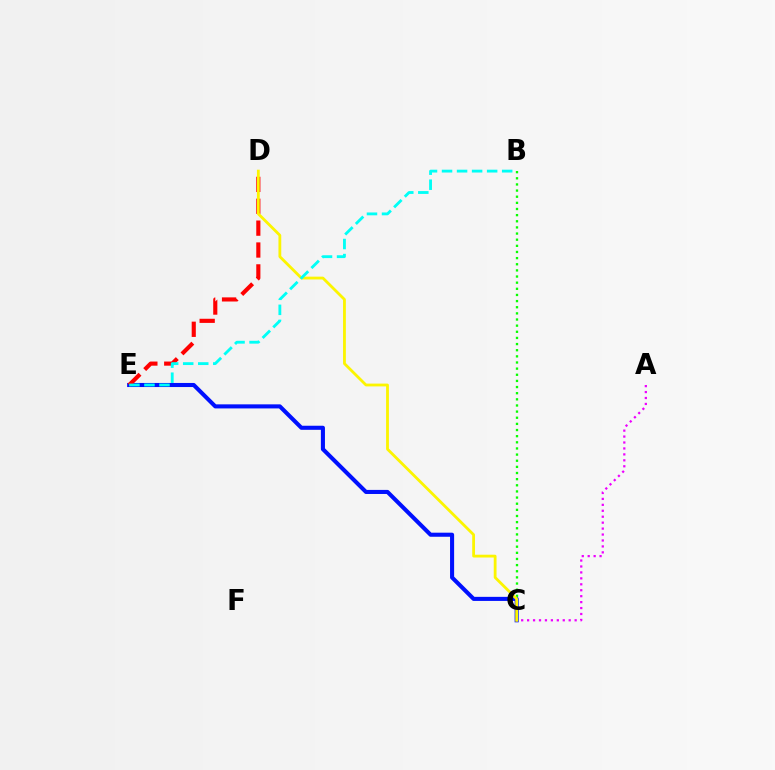{('C', 'E'): [{'color': '#0010ff', 'line_style': 'solid', 'thickness': 2.94}], ('A', 'C'): [{'color': '#ee00ff', 'line_style': 'dotted', 'thickness': 1.61}], ('D', 'E'): [{'color': '#ff0000', 'line_style': 'dashed', 'thickness': 2.97}], ('B', 'C'): [{'color': '#08ff00', 'line_style': 'dotted', 'thickness': 1.67}], ('C', 'D'): [{'color': '#fcf500', 'line_style': 'solid', 'thickness': 2.02}], ('B', 'E'): [{'color': '#00fff6', 'line_style': 'dashed', 'thickness': 2.04}]}